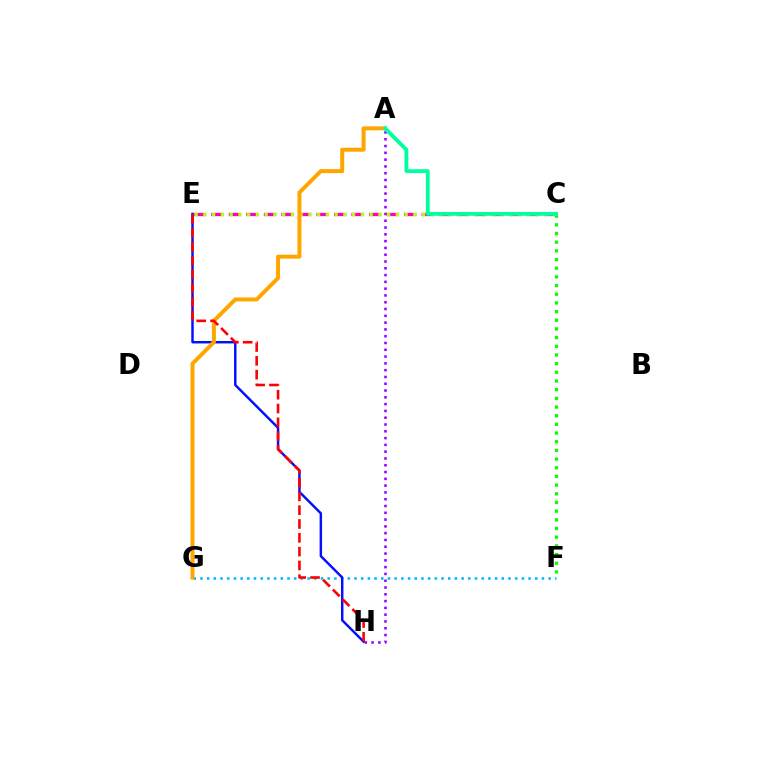{('A', 'H'): [{'color': '#9b00ff', 'line_style': 'dotted', 'thickness': 1.85}], ('F', 'G'): [{'color': '#00b5ff', 'line_style': 'dotted', 'thickness': 1.82}], ('C', 'F'): [{'color': '#08ff00', 'line_style': 'dotted', 'thickness': 2.36}], ('E', 'H'): [{'color': '#0010ff', 'line_style': 'solid', 'thickness': 1.76}, {'color': '#ff0000', 'line_style': 'dashed', 'thickness': 1.88}], ('C', 'E'): [{'color': '#ff00bd', 'line_style': 'dashed', 'thickness': 2.38}, {'color': '#b3ff00', 'line_style': 'dotted', 'thickness': 2.38}], ('A', 'G'): [{'color': '#ffa500', 'line_style': 'solid', 'thickness': 2.87}], ('A', 'C'): [{'color': '#00ff9d', 'line_style': 'solid', 'thickness': 2.74}]}